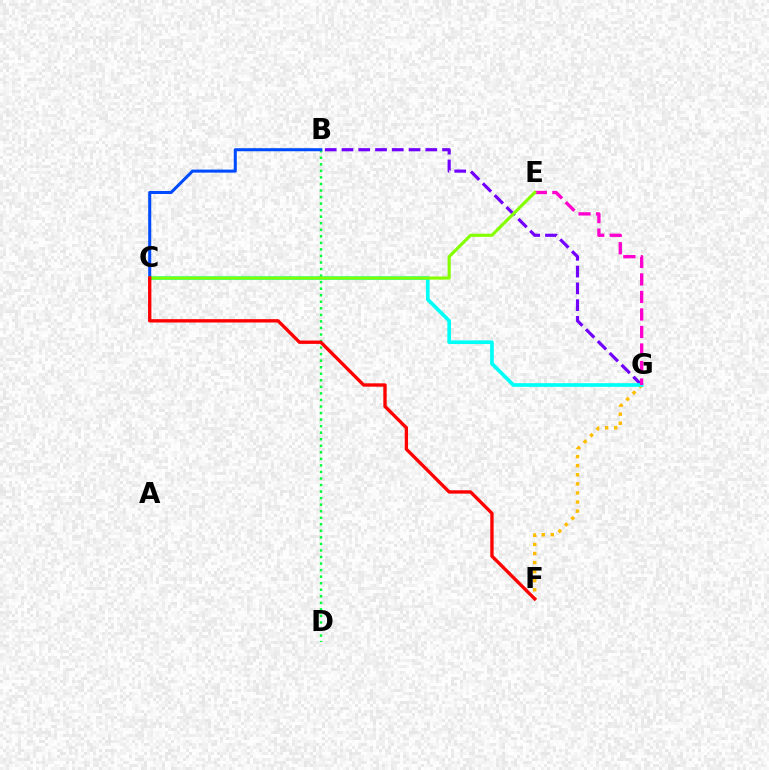{('F', 'G'): [{'color': '#ffbd00', 'line_style': 'dotted', 'thickness': 2.47}], ('B', 'G'): [{'color': '#7200ff', 'line_style': 'dashed', 'thickness': 2.28}], ('C', 'G'): [{'color': '#00fff6', 'line_style': 'solid', 'thickness': 2.63}], ('B', 'D'): [{'color': '#00ff39', 'line_style': 'dotted', 'thickness': 1.78}], ('E', 'G'): [{'color': '#ff00cf', 'line_style': 'dashed', 'thickness': 2.38}], ('B', 'C'): [{'color': '#004bff', 'line_style': 'solid', 'thickness': 2.2}], ('C', 'E'): [{'color': '#84ff00', 'line_style': 'solid', 'thickness': 2.25}], ('C', 'F'): [{'color': '#ff0000', 'line_style': 'solid', 'thickness': 2.41}]}